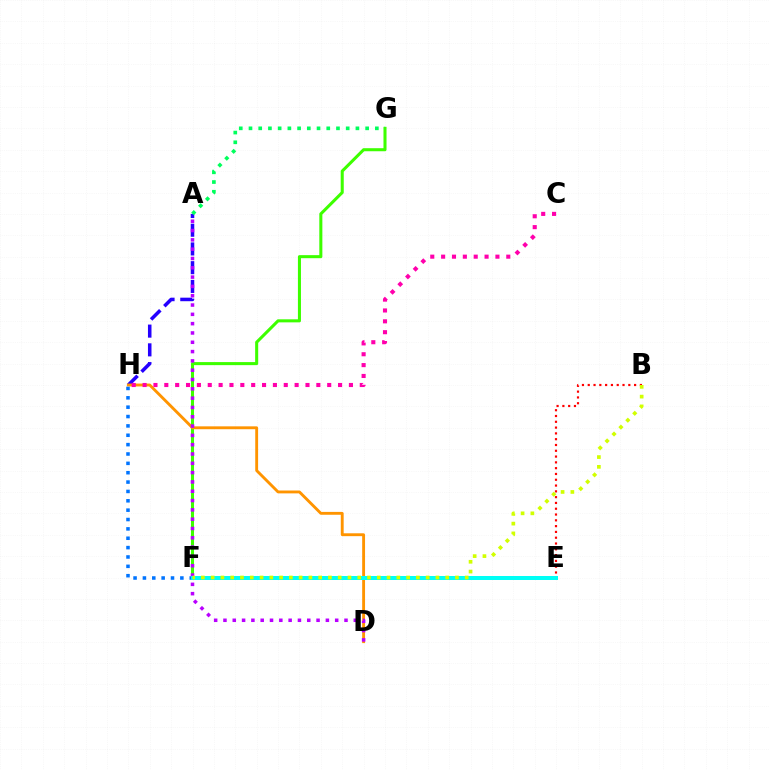{('A', 'H'): [{'color': '#2500ff', 'line_style': 'dashed', 'thickness': 2.55}], ('F', 'G'): [{'color': '#3dff00', 'line_style': 'solid', 'thickness': 2.2}], ('D', 'H'): [{'color': '#ff9400', 'line_style': 'solid', 'thickness': 2.06}], ('F', 'H'): [{'color': '#0074ff', 'line_style': 'dotted', 'thickness': 2.54}], ('C', 'H'): [{'color': '#ff00ac', 'line_style': 'dotted', 'thickness': 2.95}], ('B', 'E'): [{'color': '#ff0000', 'line_style': 'dotted', 'thickness': 1.57}], ('A', 'G'): [{'color': '#00ff5c', 'line_style': 'dotted', 'thickness': 2.64}], ('A', 'D'): [{'color': '#b900ff', 'line_style': 'dotted', 'thickness': 2.53}], ('E', 'F'): [{'color': '#00fff6', 'line_style': 'solid', 'thickness': 2.87}], ('B', 'F'): [{'color': '#d1ff00', 'line_style': 'dotted', 'thickness': 2.66}]}